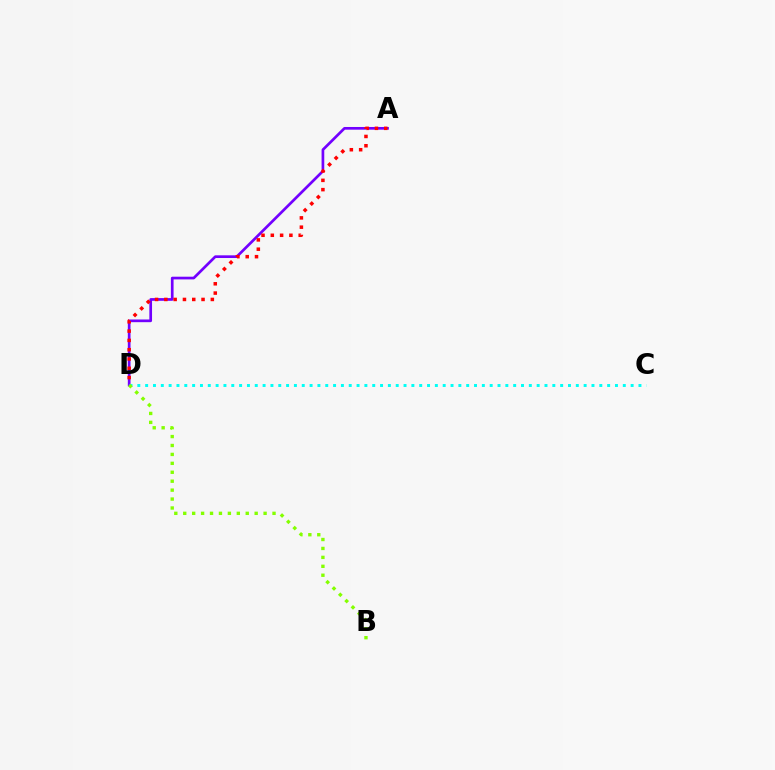{('A', 'D'): [{'color': '#7200ff', 'line_style': 'solid', 'thickness': 1.94}, {'color': '#ff0000', 'line_style': 'dotted', 'thickness': 2.53}], ('C', 'D'): [{'color': '#00fff6', 'line_style': 'dotted', 'thickness': 2.13}], ('B', 'D'): [{'color': '#84ff00', 'line_style': 'dotted', 'thickness': 2.43}]}